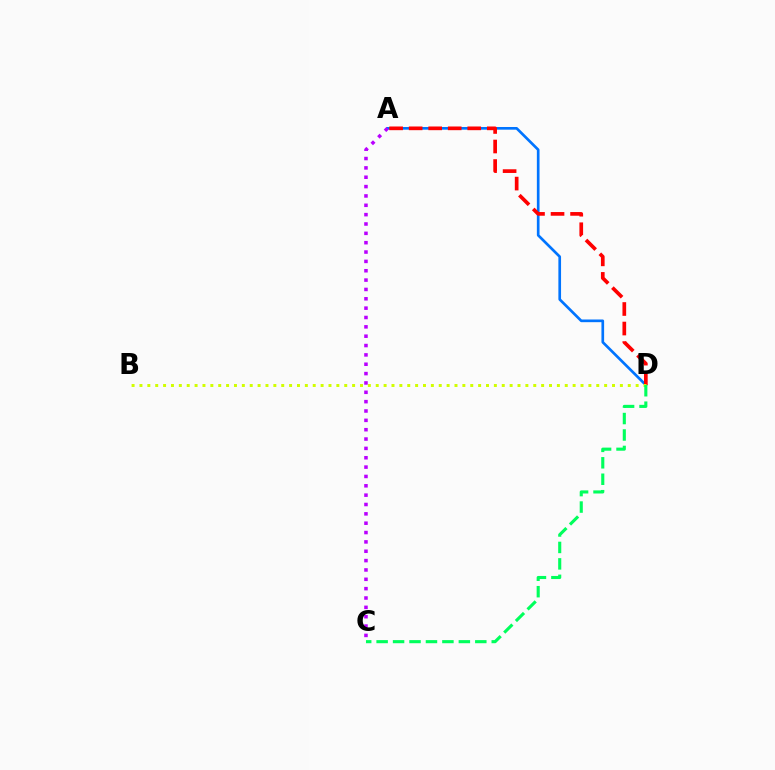{('A', 'D'): [{'color': '#0074ff', 'line_style': 'solid', 'thickness': 1.93}, {'color': '#ff0000', 'line_style': 'dashed', 'thickness': 2.65}], ('B', 'D'): [{'color': '#d1ff00', 'line_style': 'dotted', 'thickness': 2.14}], ('C', 'D'): [{'color': '#00ff5c', 'line_style': 'dashed', 'thickness': 2.23}], ('A', 'C'): [{'color': '#b900ff', 'line_style': 'dotted', 'thickness': 2.54}]}